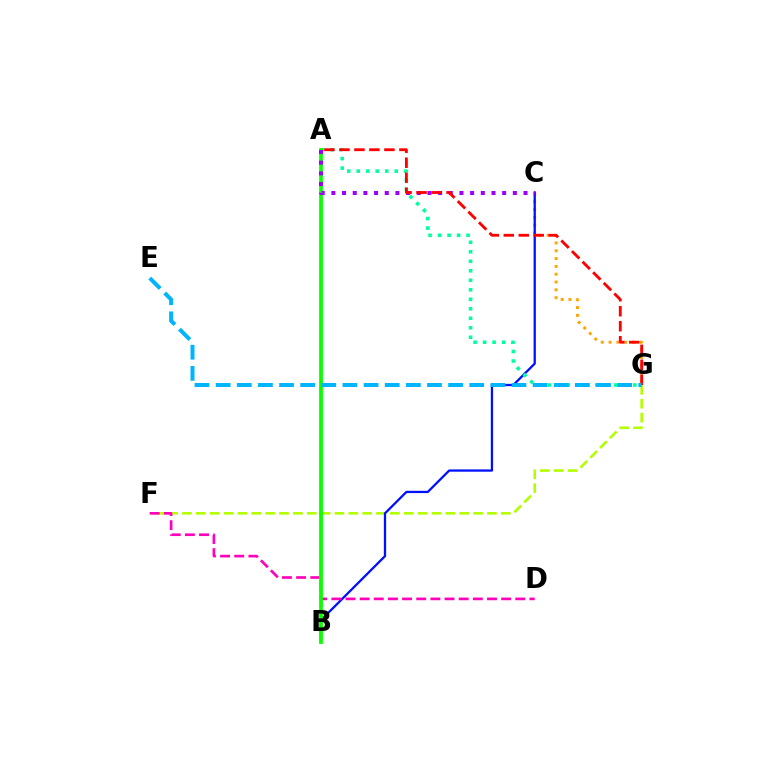{('C', 'G'): [{'color': '#ffa500', 'line_style': 'dotted', 'thickness': 2.12}], ('F', 'G'): [{'color': '#b3ff00', 'line_style': 'dashed', 'thickness': 1.88}], ('B', 'C'): [{'color': '#0010ff', 'line_style': 'solid', 'thickness': 1.64}], ('A', 'G'): [{'color': '#00ff9d', 'line_style': 'dotted', 'thickness': 2.58}, {'color': '#ff0000', 'line_style': 'dashed', 'thickness': 2.04}], ('D', 'F'): [{'color': '#ff00bd', 'line_style': 'dashed', 'thickness': 1.92}], ('A', 'B'): [{'color': '#08ff00', 'line_style': 'solid', 'thickness': 2.7}], ('A', 'C'): [{'color': '#9b00ff', 'line_style': 'dotted', 'thickness': 2.9}], ('E', 'G'): [{'color': '#00b5ff', 'line_style': 'dashed', 'thickness': 2.87}]}